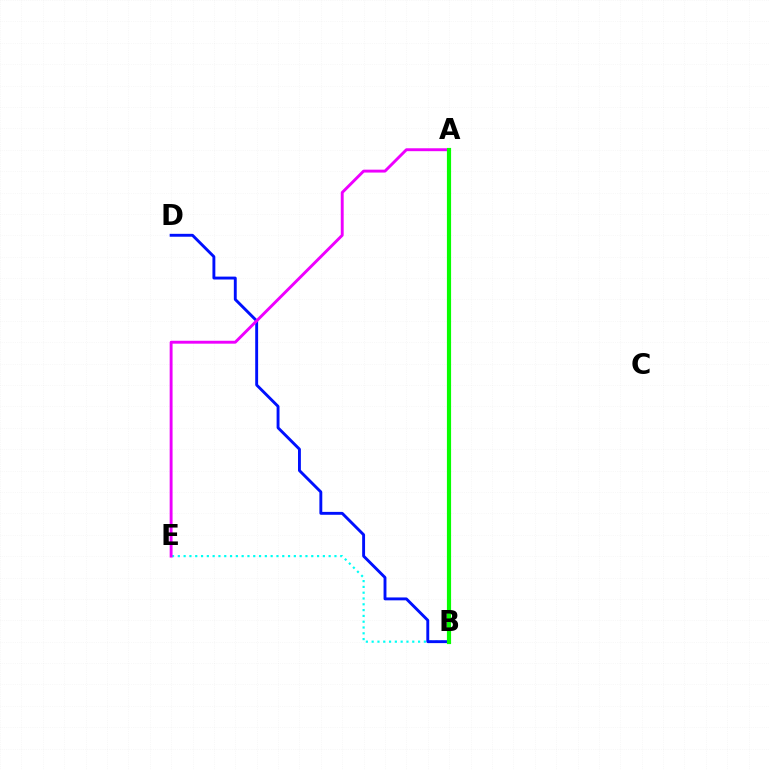{('B', 'E'): [{'color': '#00fff6', 'line_style': 'dotted', 'thickness': 1.58}], ('A', 'B'): [{'color': '#ff0000', 'line_style': 'solid', 'thickness': 2.11}, {'color': '#fcf500', 'line_style': 'dotted', 'thickness': 1.65}, {'color': '#08ff00', 'line_style': 'solid', 'thickness': 3.0}], ('B', 'D'): [{'color': '#0010ff', 'line_style': 'solid', 'thickness': 2.08}], ('A', 'E'): [{'color': '#ee00ff', 'line_style': 'solid', 'thickness': 2.09}]}